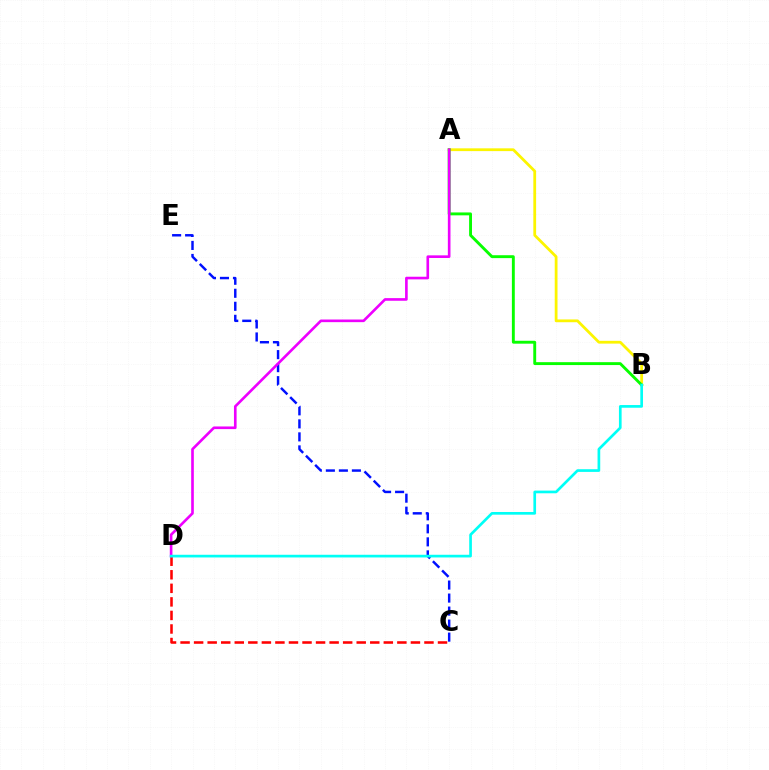{('A', 'B'): [{'color': '#fcf500', 'line_style': 'solid', 'thickness': 2.0}, {'color': '#08ff00', 'line_style': 'solid', 'thickness': 2.08}], ('C', 'E'): [{'color': '#0010ff', 'line_style': 'dashed', 'thickness': 1.77}], ('C', 'D'): [{'color': '#ff0000', 'line_style': 'dashed', 'thickness': 1.84}], ('A', 'D'): [{'color': '#ee00ff', 'line_style': 'solid', 'thickness': 1.9}], ('B', 'D'): [{'color': '#00fff6', 'line_style': 'solid', 'thickness': 1.93}]}